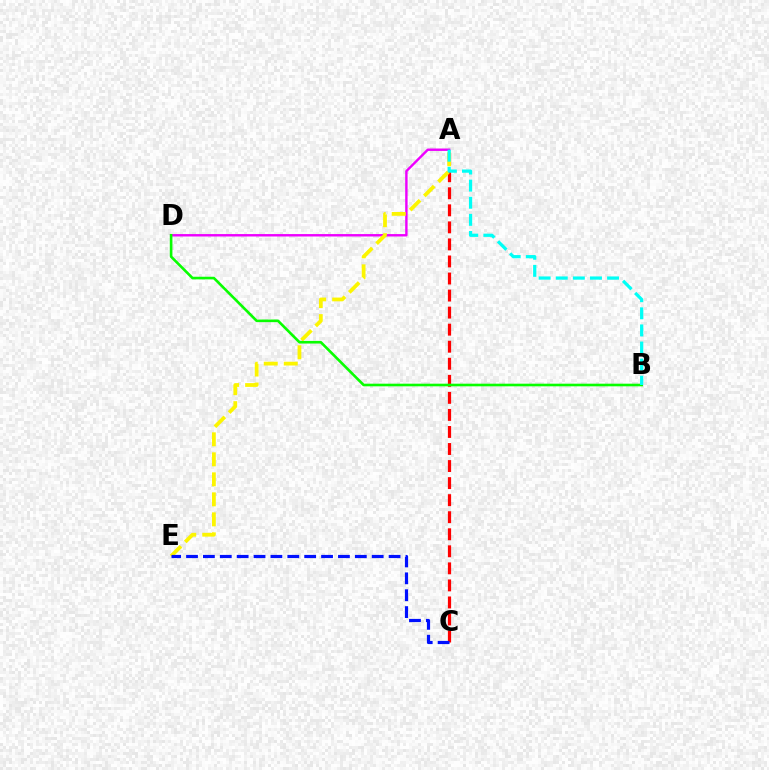{('A', 'C'): [{'color': '#ff0000', 'line_style': 'dashed', 'thickness': 2.32}], ('A', 'D'): [{'color': '#ee00ff', 'line_style': 'solid', 'thickness': 1.74}], ('A', 'E'): [{'color': '#fcf500', 'line_style': 'dashed', 'thickness': 2.72}], ('C', 'E'): [{'color': '#0010ff', 'line_style': 'dashed', 'thickness': 2.29}], ('B', 'D'): [{'color': '#08ff00', 'line_style': 'solid', 'thickness': 1.89}], ('A', 'B'): [{'color': '#00fff6', 'line_style': 'dashed', 'thickness': 2.32}]}